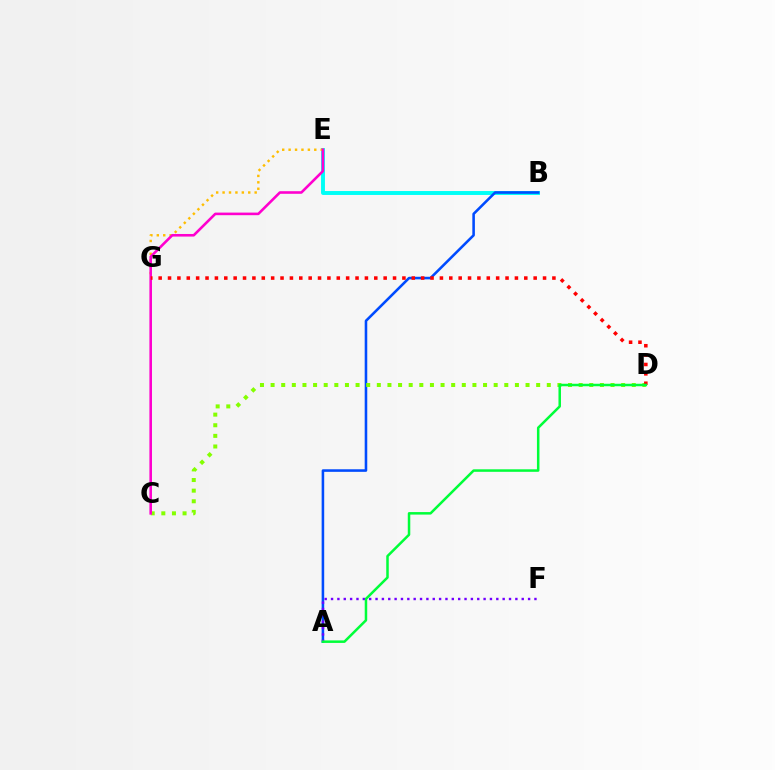{('B', 'E'): [{'color': '#00fff6', 'line_style': 'solid', 'thickness': 2.82}], ('A', 'B'): [{'color': '#004bff', 'line_style': 'solid', 'thickness': 1.85}], ('E', 'G'): [{'color': '#ffbd00', 'line_style': 'dotted', 'thickness': 1.74}], ('C', 'D'): [{'color': '#84ff00', 'line_style': 'dotted', 'thickness': 2.89}], ('A', 'F'): [{'color': '#7200ff', 'line_style': 'dotted', 'thickness': 1.73}], ('C', 'E'): [{'color': '#ff00cf', 'line_style': 'solid', 'thickness': 1.86}], ('D', 'G'): [{'color': '#ff0000', 'line_style': 'dotted', 'thickness': 2.55}], ('A', 'D'): [{'color': '#00ff39', 'line_style': 'solid', 'thickness': 1.81}]}